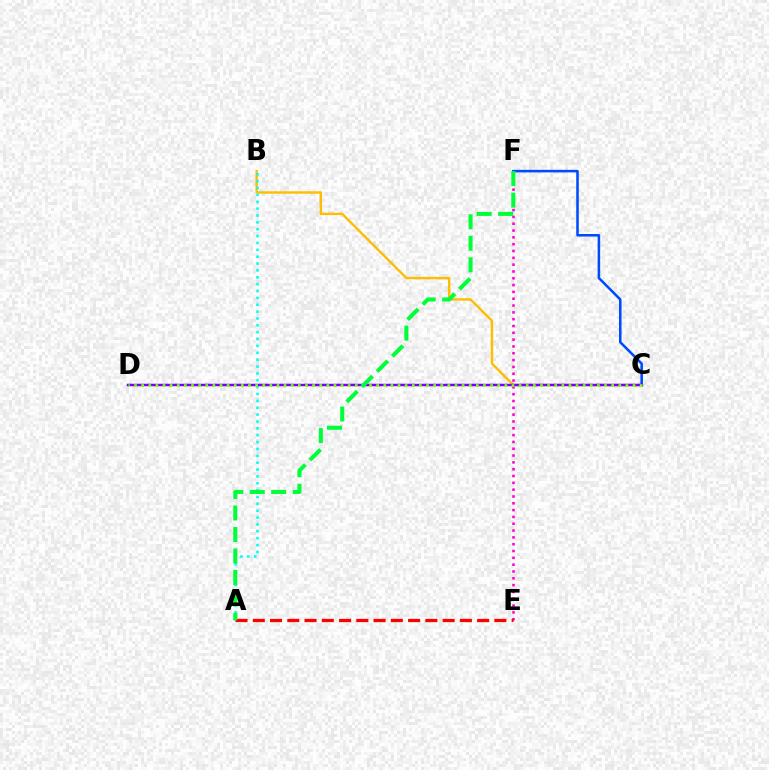{('E', 'F'): [{'color': '#ff00cf', 'line_style': 'dotted', 'thickness': 1.85}], ('B', 'C'): [{'color': '#ffbd00', 'line_style': 'solid', 'thickness': 1.72}], ('A', 'B'): [{'color': '#00fff6', 'line_style': 'dotted', 'thickness': 1.87}], ('C', 'F'): [{'color': '#004bff', 'line_style': 'solid', 'thickness': 1.84}], ('A', 'E'): [{'color': '#ff0000', 'line_style': 'dashed', 'thickness': 2.34}], ('C', 'D'): [{'color': '#7200ff', 'line_style': 'solid', 'thickness': 1.78}, {'color': '#84ff00', 'line_style': 'dotted', 'thickness': 1.93}], ('A', 'F'): [{'color': '#00ff39', 'line_style': 'dashed', 'thickness': 2.92}]}